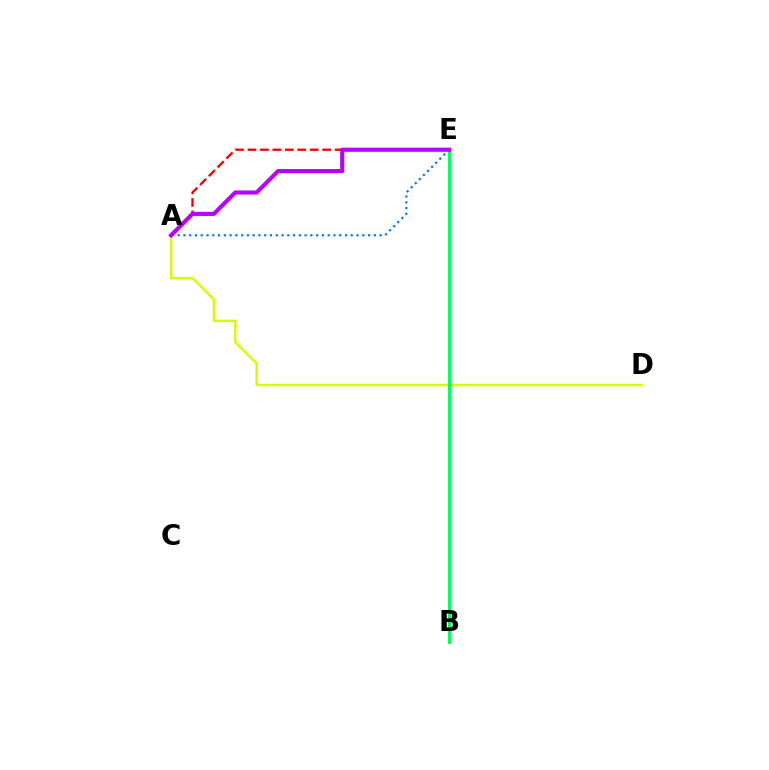{('A', 'E'): [{'color': '#0074ff', 'line_style': 'dotted', 'thickness': 1.57}, {'color': '#ff0000', 'line_style': 'dashed', 'thickness': 1.69}, {'color': '#b900ff', 'line_style': 'solid', 'thickness': 2.97}], ('A', 'D'): [{'color': '#d1ff00', 'line_style': 'solid', 'thickness': 1.75}], ('B', 'E'): [{'color': '#00ff5c', 'line_style': 'solid', 'thickness': 2.13}]}